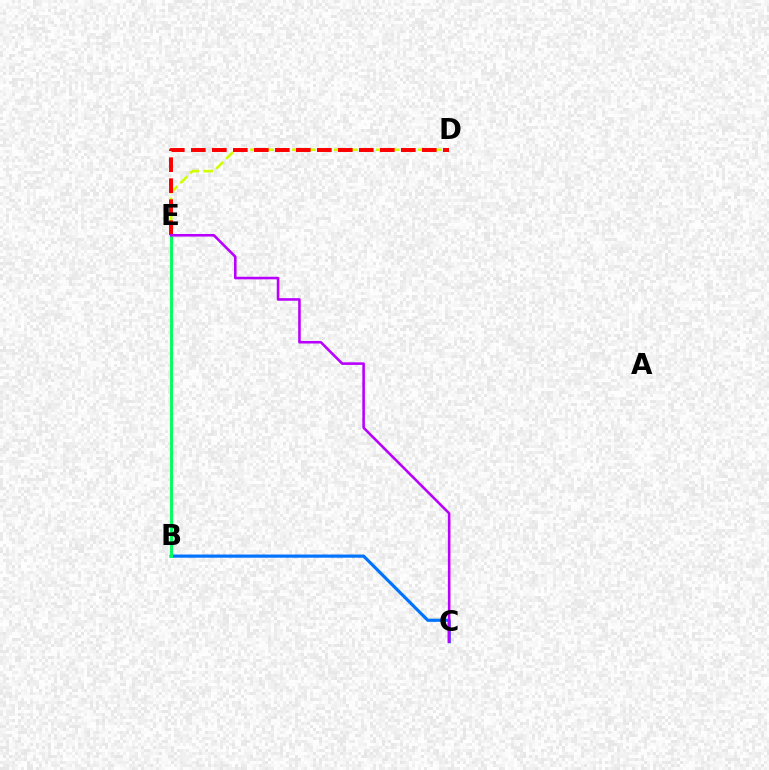{('D', 'E'): [{'color': '#d1ff00', 'line_style': 'dashed', 'thickness': 1.9}, {'color': '#ff0000', 'line_style': 'dashed', 'thickness': 2.85}], ('B', 'C'): [{'color': '#0074ff', 'line_style': 'solid', 'thickness': 2.29}], ('B', 'E'): [{'color': '#00ff5c', 'line_style': 'solid', 'thickness': 2.1}], ('C', 'E'): [{'color': '#b900ff', 'line_style': 'solid', 'thickness': 1.86}]}